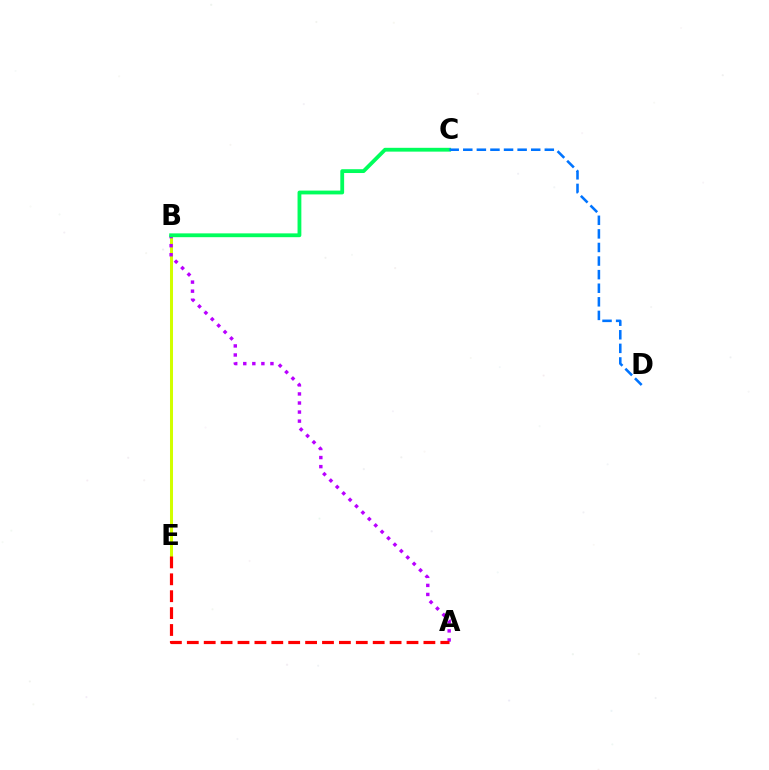{('B', 'E'): [{'color': '#d1ff00', 'line_style': 'solid', 'thickness': 2.18}], ('A', 'B'): [{'color': '#b900ff', 'line_style': 'dotted', 'thickness': 2.46}], ('B', 'C'): [{'color': '#00ff5c', 'line_style': 'solid', 'thickness': 2.75}], ('A', 'E'): [{'color': '#ff0000', 'line_style': 'dashed', 'thickness': 2.3}], ('C', 'D'): [{'color': '#0074ff', 'line_style': 'dashed', 'thickness': 1.85}]}